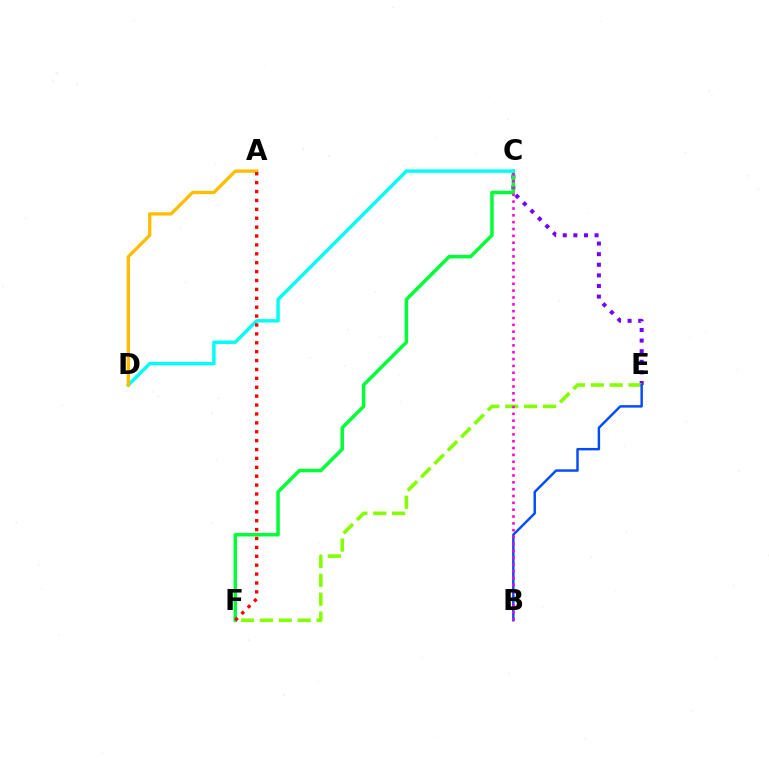{('C', 'E'): [{'color': '#7200ff', 'line_style': 'dotted', 'thickness': 2.88}], ('C', 'F'): [{'color': '#00ff39', 'line_style': 'solid', 'thickness': 2.52}], ('C', 'D'): [{'color': '#00fff6', 'line_style': 'solid', 'thickness': 2.47}], ('A', 'D'): [{'color': '#ffbd00', 'line_style': 'solid', 'thickness': 2.39}], ('E', 'F'): [{'color': '#84ff00', 'line_style': 'dashed', 'thickness': 2.57}], ('B', 'E'): [{'color': '#004bff', 'line_style': 'solid', 'thickness': 1.76}], ('B', 'C'): [{'color': '#ff00cf', 'line_style': 'dotted', 'thickness': 1.86}], ('A', 'F'): [{'color': '#ff0000', 'line_style': 'dotted', 'thickness': 2.42}]}